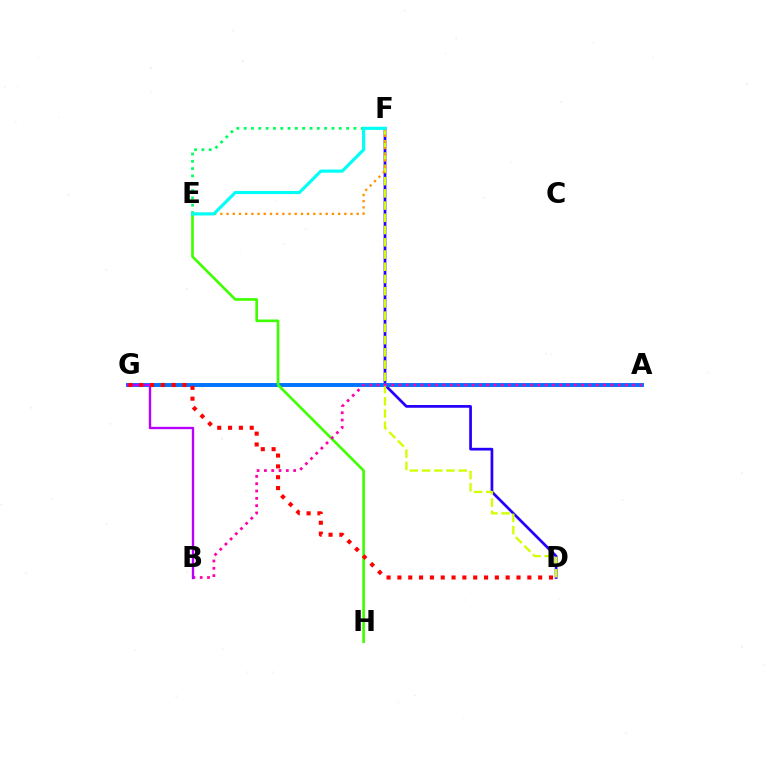{('D', 'F'): [{'color': '#2500ff', 'line_style': 'solid', 'thickness': 1.96}, {'color': '#d1ff00', 'line_style': 'dashed', 'thickness': 1.66}], ('A', 'G'): [{'color': '#0074ff', 'line_style': 'solid', 'thickness': 2.82}], ('E', 'F'): [{'color': '#00ff5c', 'line_style': 'dotted', 'thickness': 1.99}, {'color': '#ff9400', 'line_style': 'dotted', 'thickness': 1.68}, {'color': '#00fff6', 'line_style': 'solid', 'thickness': 2.26}], ('E', 'H'): [{'color': '#3dff00', 'line_style': 'solid', 'thickness': 1.9}], ('A', 'B'): [{'color': '#ff00ac', 'line_style': 'dotted', 'thickness': 1.98}], ('B', 'G'): [{'color': '#b900ff', 'line_style': 'solid', 'thickness': 1.71}], ('D', 'G'): [{'color': '#ff0000', 'line_style': 'dotted', 'thickness': 2.94}]}